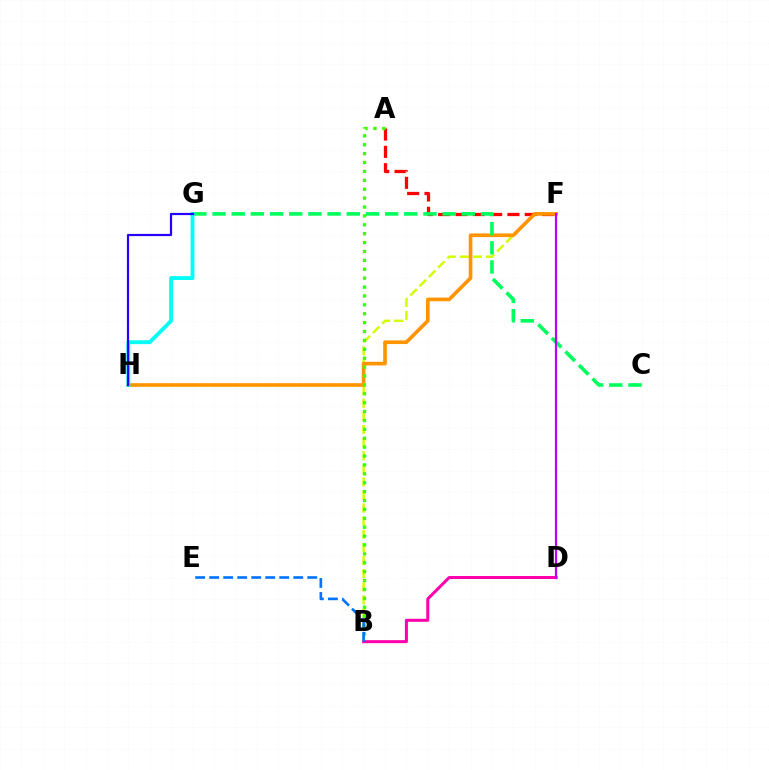{('B', 'F'): [{'color': '#d1ff00', 'line_style': 'dashed', 'thickness': 1.78}], ('A', 'F'): [{'color': '#ff0000', 'line_style': 'dashed', 'thickness': 2.35}], ('F', 'H'): [{'color': '#ff9400', 'line_style': 'solid', 'thickness': 2.63}], ('A', 'B'): [{'color': '#3dff00', 'line_style': 'dotted', 'thickness': 2.42}], ('B', 'D'): [{'color': '#ff00ac', 'line_style': 'solid', 'thickness': 2.17}], ('C', 'G'): [{'color': '#00ff5c', 'line_style': 'dashed', 'thickness': 2.61}], ('G', 'H'): [{'color': '#00fff6', 'line_style': 'solid', 'thickness': 2.77}, {'color': '#2500ff', 'line_style': 'solid', 'thickness': 1.58}], ('B', 'E'): [{'color': '#0074ff', 'line_style': 'dashed', 'thickness': 1.9}], ('D', 'F'): [{'color': '#b900ff', 'line_style': 'solid', 'thickness': 1.6}]}